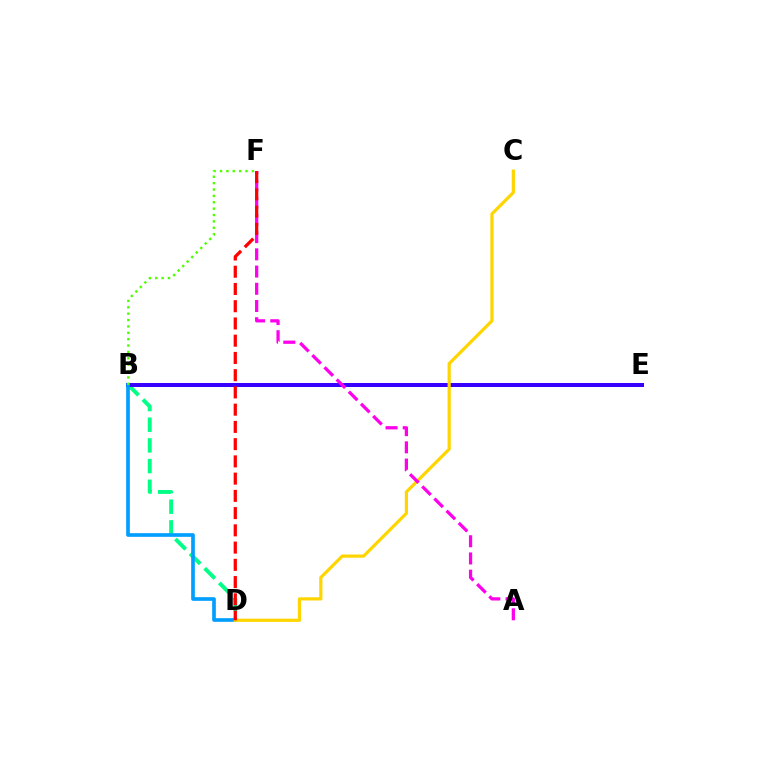{('B', 'D'): [{'color': '#00ff86', 'line_style': 'dashed', 'thickness': 2.81}, {'color': '#009eff', 'line_style': 'solid', 'thickness': 2.63}], ('B', 'E'): [{'color': '#3700ff', 'line_style': 'solid', 'thickness': 2.88}], ('C', 'D'): [{'color': '#ffd500', 'line_style': 'solid', 'thickness': 2.3}], ('A', 'F'): [{'color': '#ff00ed', 'line_style': 'dashed', 'thickness': 2.34}], ('B', 'F'): [{'color': '#4fff00', 'line_style': 'dotted', 'thickness': 1.73}], ('D', 'F'): [{'color': '#ff0000', 'line_style': 'dashed', 'thickness': 2.34}]}